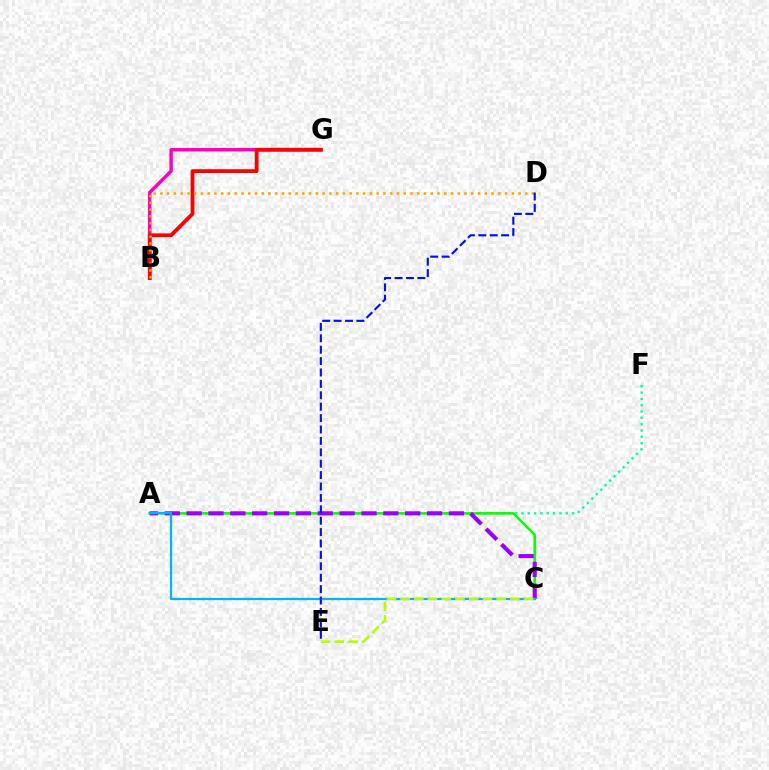{('B', 'G'): [{'color': '#ff00bd', 'line_style': 'solid', 'thickness': 2.5}, {'color': '#ff0000', 'line_style': 'solid', 'thickness': 2.73}], ('A', 'F'): [{'color': '#00ff9d', 'line_style': 'dotted', 'thickness': 1.72}], ('A', 'C'): [{'color': '#08ff00', 'line_style': 'solid', 'thickness': 1.82}, {'color': '#9b00ff', 'line_style': 'dashed', 'thickness': 2.97}, {'color': '#00b5ff', 'line_style': 'solid', 'thickness': 1.61}], ('C', 'E'): [{'color': '#b3ff00', 'line_style': 'dashed', 'thickness': 1.86}], ('B', 'D'): [{'color': '#ffa500', 'line_style': 'dotted', 'thickness': 1.84}], ('D', 'E'): [{'color': '#0010ff', 'line_style': 'dashed', 'thickness': 1.55}]}